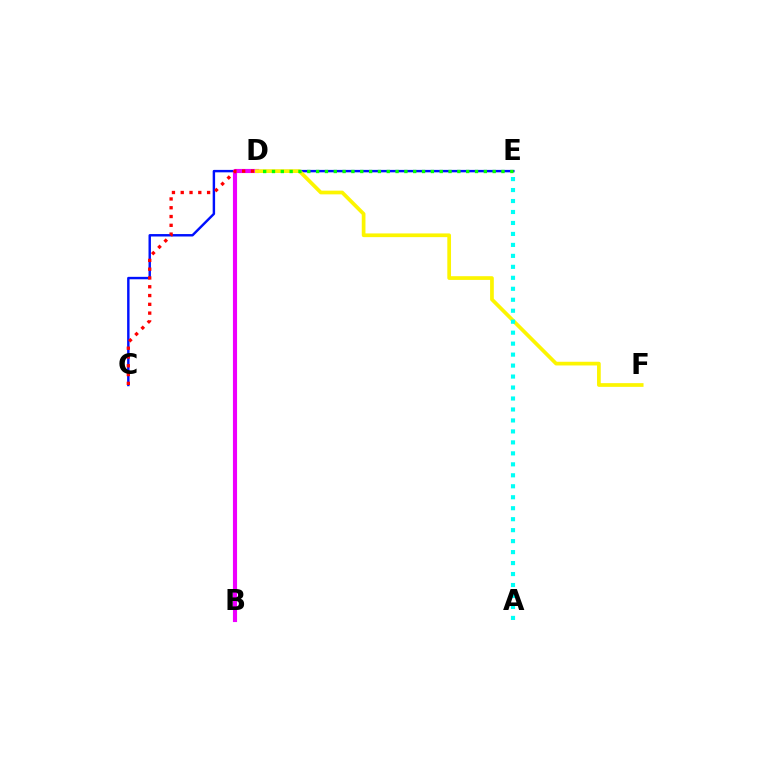{('C', 'E'): [{'color': '#0010ff', 'line_style': 'solid', 'thickness': 1.75}], ('B', 'D'): [{'color': '#ee00ff', 'line_style': 'solid', 'thickness': 2.97}], ('D', 'F'): [{'color': '#fcf500', 'line_style': 'solid', 'thickness': 2.67}], ('A', 'E'): [{'color': '#00fff6', 'line_style': 'dotted', 'thickness': 2.98}], ('D', 'E'): [{'color': '#08ff00', 'line_style': 'dotted', 'thickness': 2.4}], ('C', 'D'): [{'color': '#ff0000', 'line_style': 'dotted', 'thickness': 2.39}]}